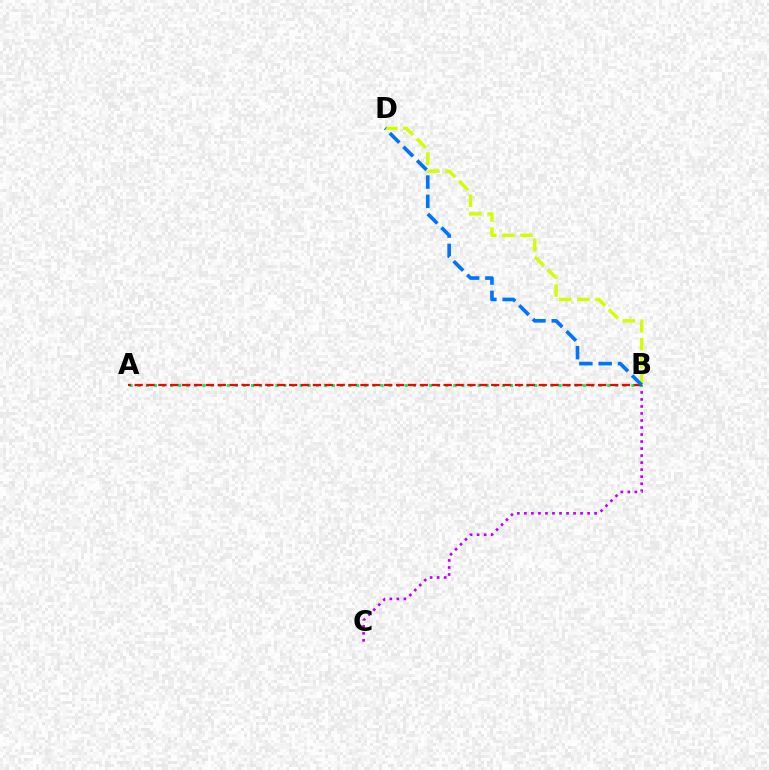{('B', 'C'): [{'color': '#b900ff', 'line_style': 'dotted', 'thickness': 1.91}], ('A', 'B'): [{'color': '#00ff5c', 'line_style': 'dotted', 'thickness': 2.2}, {'color': '#ff0000', 'line_style': 'dashed', 'thickness': 1.61}], ('B', 'D'): [{'color': '#d1ff00', 'line_style': 'dashed', 'thickness': 2.46}, {'color': '#0074ff', 'line_style': 'dashed', 'thickness': 2.62}]}